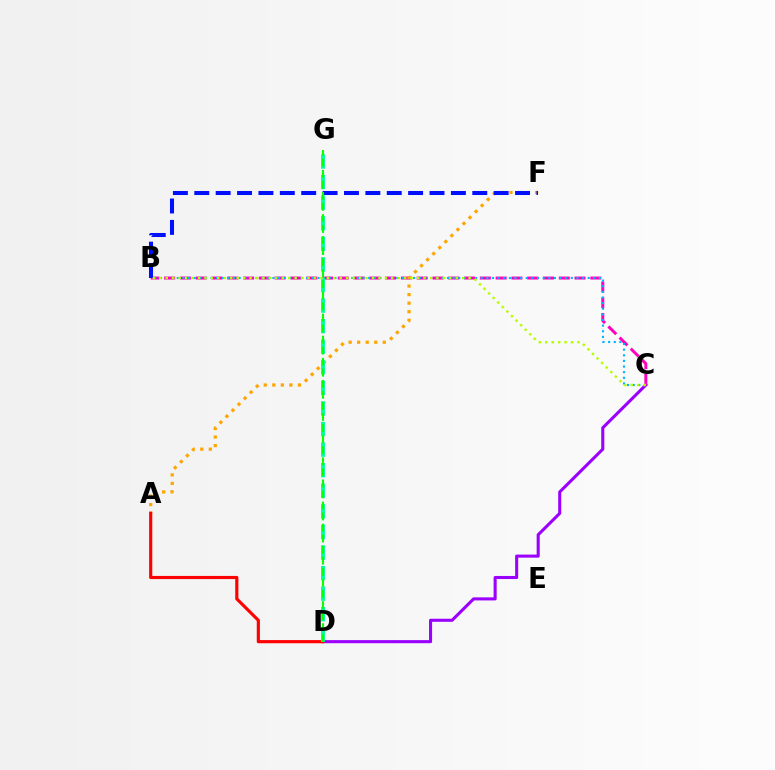{('C', 'D'): [{'color': '#9b00ff', 'line_style': 'solid', 'thickness': 2.21}], ('B', 'C'): [{'color': '#ff00bd', 'line_style': 'dashed', 'thickness': 2.14}, {'color': '#00b5ff', 'line_style': 'dotted', 'thickness': 1.53}, {'color': '#b3ff00', 'line_style': 'dotted', 'thickness': 1.75}], ('A', 'F'): [{'color': '#ffa500', 'line_style': 'dotted', 'thickness': 2.32}], ('A', 'D'): [{'color': '#ff0000', 'line_style': 'solid', 'thickness': 2.26}], ('B', 'F'): [{'color': '#0010ff', 'line_style': 'dashed', 'thickness': 2.91}], ('D', 'G'): [{'color': '#00ff9d', 'line_style': 'dashed', 'thickness': 2.8}, {'color': '#08ff00', 'line_style': 'dashed', 'thickness': 1.5}]}